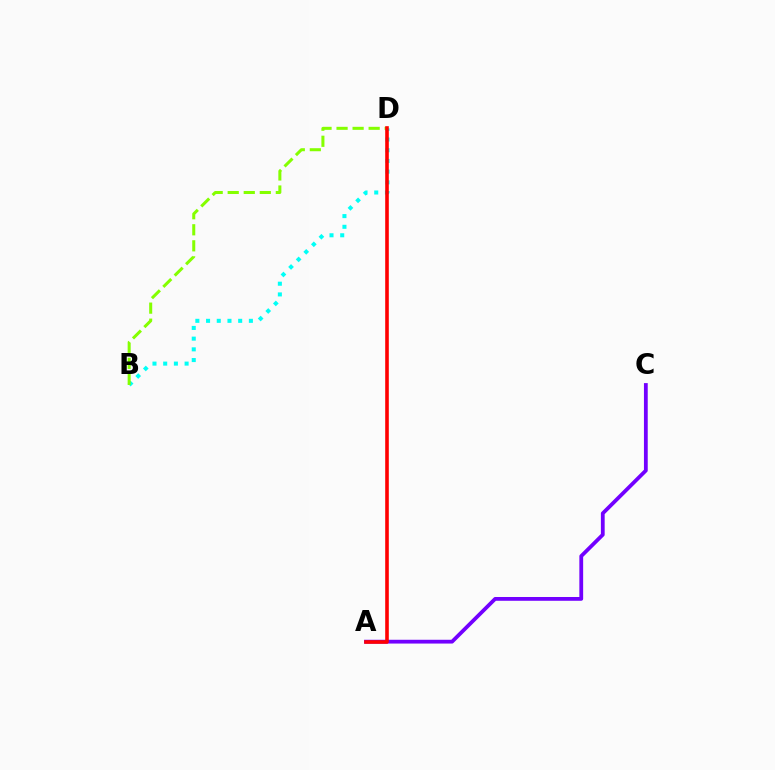{('A', 'C'): [{'color': '#7200ff', 'line_style': 'solid', 'thickness': 2.73}], ('B', 'D'): [{'color': '#00fff6', 'line_style': 'dotted', 'thickness': 2.91}, {'color': '#84ff00', 'line_style': 'dashed', 'thickness': 2.18}], ('A', 'D'): [{'color': '#ff0000', 'line_style': 'solid', 'thickness': 2.59}]}